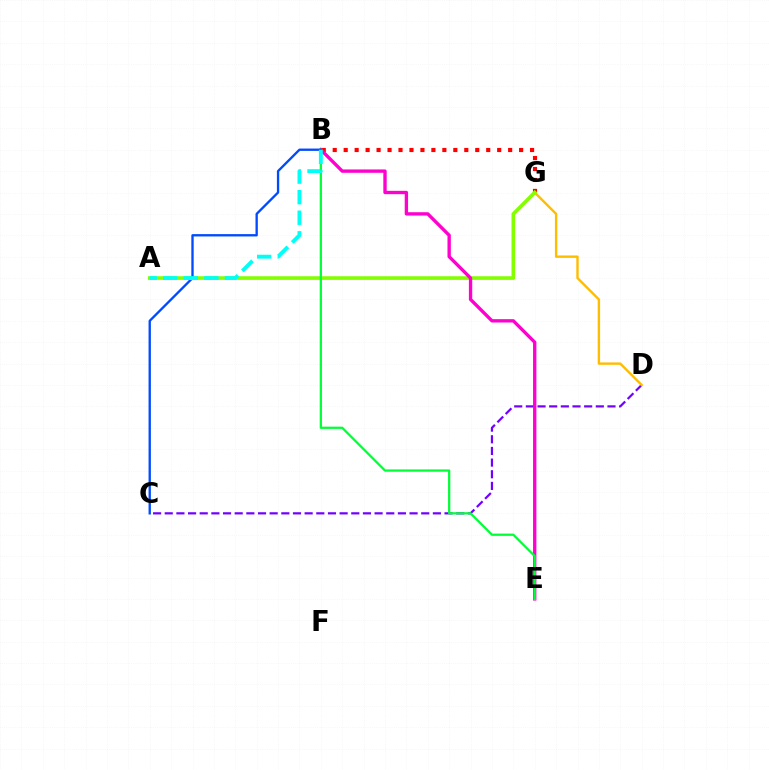{('C', 'D'): [{'color': '#7200ff', 'line_style': 'dashed', 'thickness': 1.58}], ('B', 'G'): [{'color': '#ff0000', 'line_style': 'dotted', 'thickness': 2.98}], ('D', 'G'): [{'color': '#ffbd00', 'line_style': 'solid', 'thickness': 1.72}], ('A', 'G'): [{'color': '#84ff00', 'line_style': 'solid', 'thickness': 2.62}], ('B', 'E'): [{'color': '#ff00cf', 'line_style': 'solid', 'thickness': 2.41}, {'color': '#00ff39', 'line_style': 'solid', 'thickness': 1.63}], ('B', 'C'): [{'color': '#004bff', 'line_style': 'solid', 'thickness': 1.68}], ('A', 'B'): [{'color': '#00fff6', 'line_style': 'dashed', 'thickness': 2.79}]}